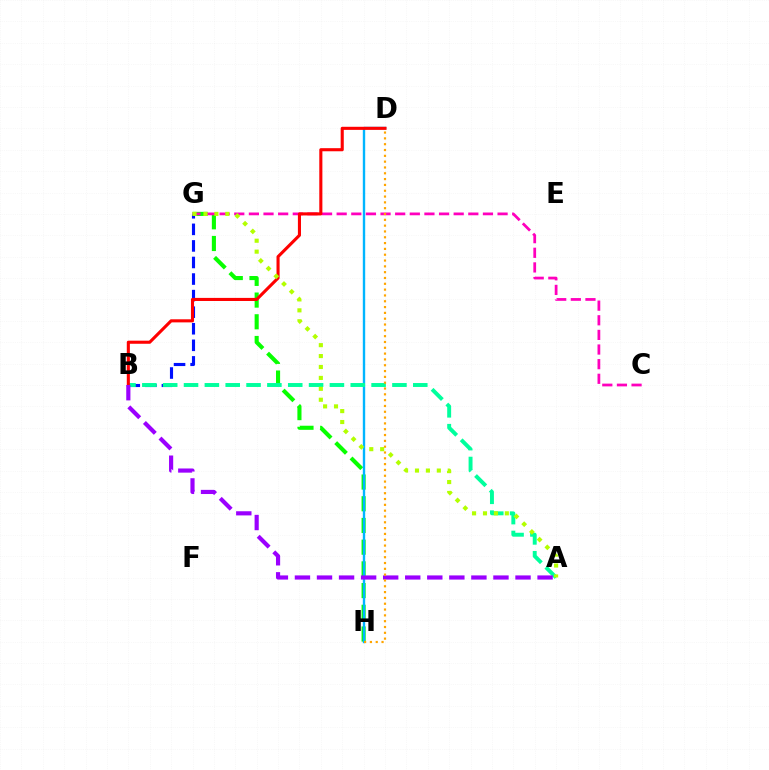{('B', 'G'): [{'color': '#0010ff', 'line_style': 'dashed', 'thickness': 2.25}], ('G', 'H'): [{'color': '#08ff00', 'line_style': 'dashed', 'thickness': 2.95}], ('D', 'H'): [{'color': '#00b5ff', 'line_style': 'solid', 'thickness': 1.72}, {'color': '#ffa500', 'line_style': 'dotted', 'thickness': 1.58}], ('A', 'B'): [{'color': '#00ff9d', 'line_style': 'dashed', 'thickness': 2.83}, {'color': '#9b00ff', 'line_style': 'dashed', 'thickness': 3.0}], ('C', 'G'): [{'color': '#ff00bd', 'line_style': 'dashed', 'thickness': 1.99}], ('B', 'D'): [{'color': '#ff0000', 'line_style': 'solid', 'thickness': 2.23}], ('A', 'G'): [{'color': '#b3ff00', 'line_style': 'dotted', 'thickness': 2.97}]}